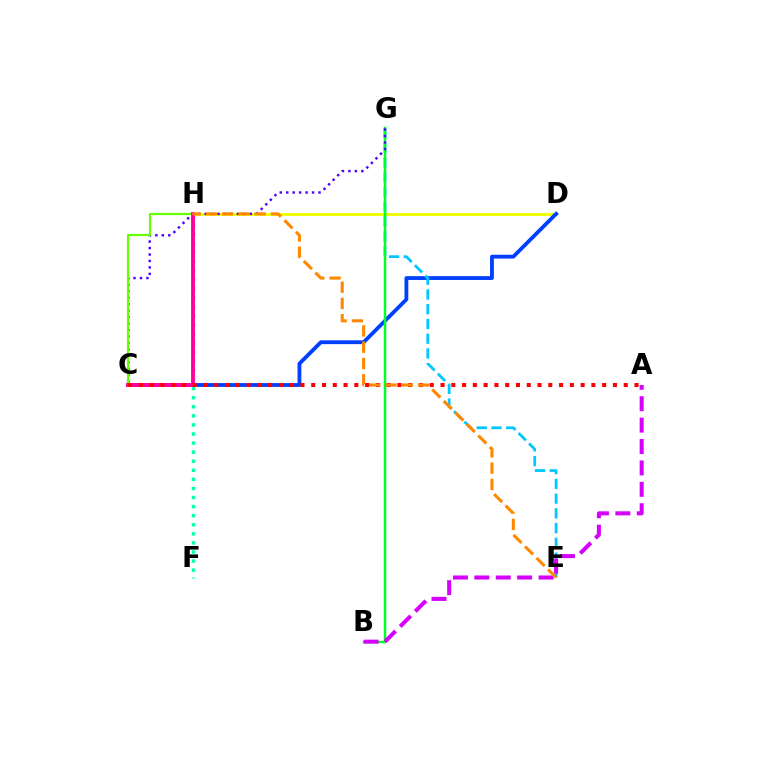{('D', 'H'): [{'color': '#eeff00', 'line_style': 'solid', 'thickness': 2.08}], ('C', 'D'): [{'color': '#003fff', 'line_style': 'solid', 'thickness': 2.74}], ('E', 'G'): [{'color': '#00c7ff', 'line_style': 'dashed', 'thickness': 2.0}], ('B', 'G'): [{'color': '#00ff27', 'line_style': 'solid', 'thickness': 1.78}], ('C', 'G'): [{'color': '#4f00ff', 'line_style': 'dotted', 'thickness': 1.76}], ('A', 'B'): [{'color': '#d600ff', 'line_style': 'dashed', 'thickness': 2.91}], ('C', 'H'): [{'color': '#66ff00', 'line_style': 'solid', 'thickness': 1.58}, {'color': '#ff00a0', 'line_style': 'solid', 'thickness': 2.77}], ('F', 'H'): [{'color': '#00ffaf', 'line_style': 'dotted', 'thickness': 2.47}], ('A', 'C'): [{'color': '#ff0000', 'line_style': 'dotted', 'thickness': 2.93}], ('E', 'H'): [{'color': '#ff8800', 'line_style': 'dashed', 'thickness': 2.21}]}